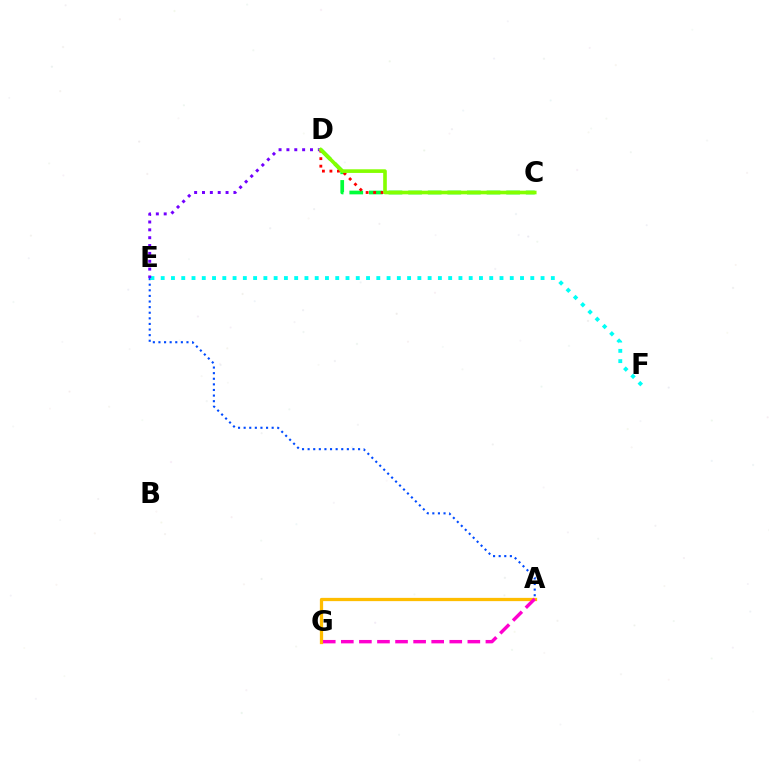{('C', 'D'): [{'color': '#00ff39', 'line_style': 'dashed', 'thickness': 2.66}, {'color': '#ff0000', 'line_style': 'dotted', 'thickness': 2.04}, {'color': '#84ff00', 'line_style': 'solid', 'thickness': 2.62}], ('A', 'E'): [{'color': '#004bff', 'line_style': 'dotted', 'thickness': 1.52}], ('A', 'G'): [{'color': '#ffbd00', 'line_style': 'solid', 'thickness': 2.35}, {'color': '#ff00cf', 'line_style': 'dashed', 'thickness': 2.46}], ('E', 'F'): [{'color': '#00fff6', 'line_style': 'dotted', 'thickness': 2.79}], ('D', 'E'): [{'color': '#7200ff', 'line_style': 'dotted', 'thickness': 2.13}]}